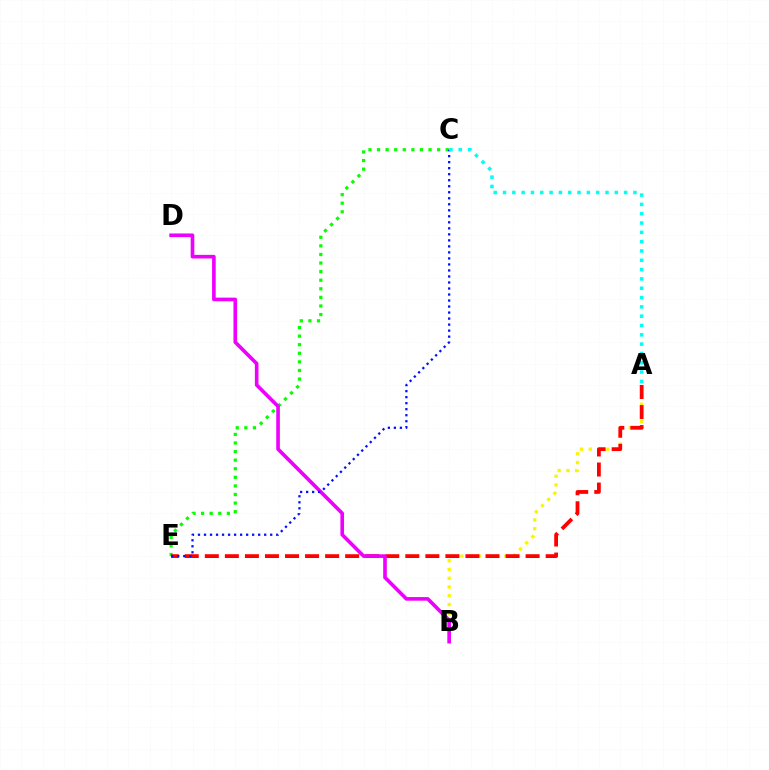{('A', 'B'): [{'color': '#fcf500', 'line_style': 'dotted', 'thickness': 2.38}], ('C', 'E'): [{'color': '#08ff00', 'line_style': 'dotted', 'thickness': 2.33}, {'color': '#0010ff', 'line_style': 'dotted', 'thickness': 1.63}], ('A', 'E'): [{'color': '#ff0000', 'line_style': 'dashed', 'thickness': 2.72}], ('B', 'D'): [{'color': '#ee00ff', 'line_style': 'solid', 'thickness': 2.61}], ('A', 'C'): [{'color': '#00fff6', 'line_style': 'dotted', 'thickness': 2.53}]}